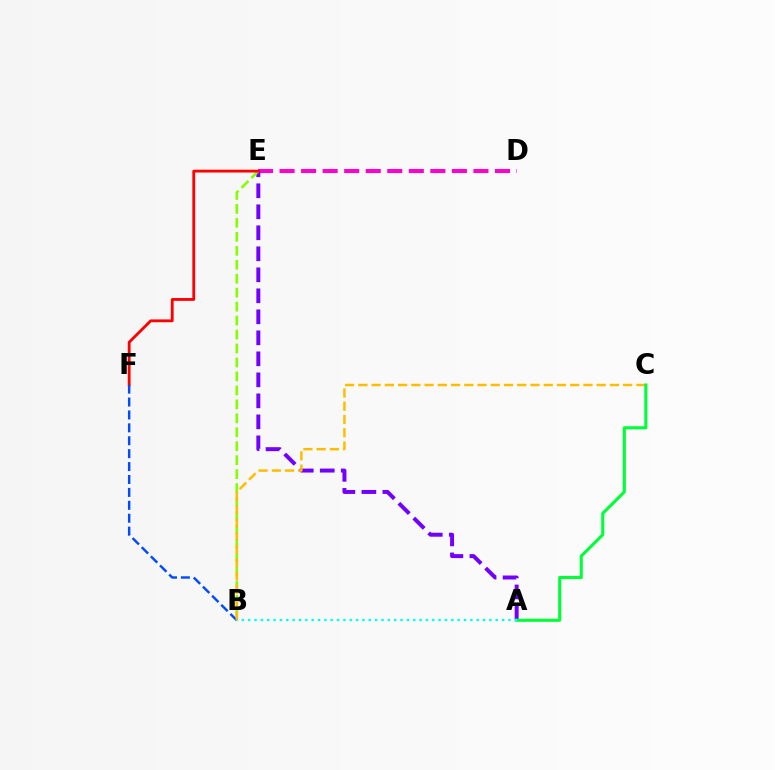{('D', 'E'): [{'color': '#ff00cf', 'line_style': 'dashed', 'thickness': 2.93}], ('A', 'E'): [{'color': '#7200ff', 'line_style': 'dashed', 'thickness': 2.85}], ('B', 'E'): [{'color': '#84ff00', 'line_style': 'dashed', 'thickness': 1.9}], ('E', 'F'): [{'color': '#ff0000', 'line_style': 'solid', 'thickness': 2.03}], ('B', 'F'): [{'color': '#004bff', 'line_style': 'dashed', 'thickness': 1.75}], ('B', 'C'): [{'color': '#ffbd00', 'line_style': 'dashed', 'thickness': 1.8}], ('A', 'C'): [{'color': '#00ff39', 'line_style': 'solid', 'thickness': 2.23}], ('A', 'B'): [{'color': '#00fff6', 'line_style': 'dotted', 'thickness': 1.72}]}